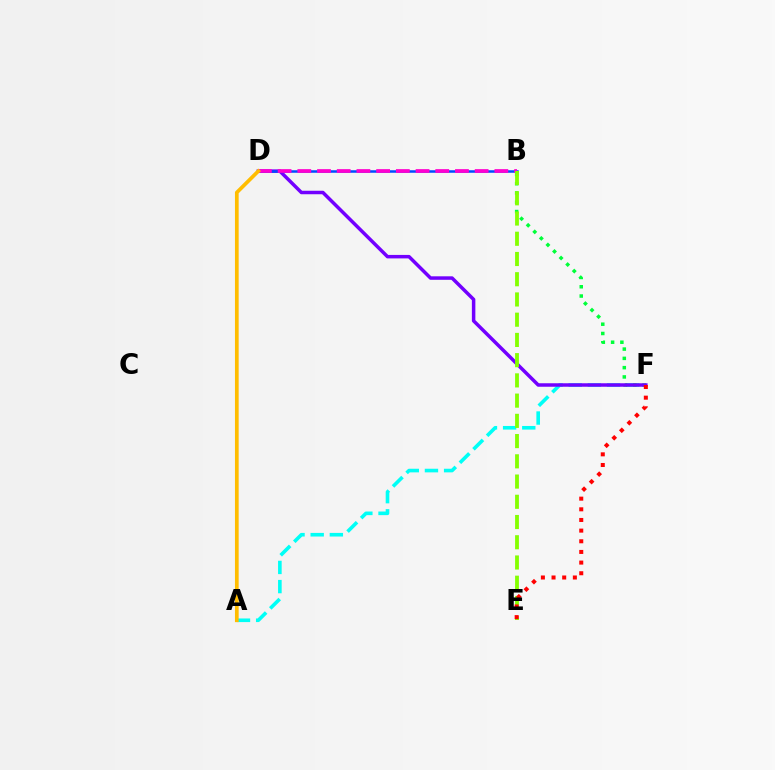{('A', 'F'): [{'color': '#00fff6', 'line_style': 'dashed', 'thickness': 2.6}], ('B', 'F'): [{'color': '#00ff39', 'line_style': 'dotted', 'thickness': 2.52}], ('D', 'F'): [{'color': '#7200ff', 'line_style': 'solid', 'thickness': 2.51}], ('B', 'D'): [{'color': '#004bff', 'line_style': 'solid', 'thickness': 1.81}, {'color': '#ff00cf', 'line_style': 'dashed', 'thickness': 2.68}], ('B', 'E'): [{'color': '#84ff00', 'line_style': 'dashed', 'thickness': 2.75}], ('E', 'F'): [{'color': '#ff0000', 'line_style': 'dotted', 'thickness': 2.9}], ('A', 'D'): [{'color': '#ffbd00', 'line_style': 'solid', 'thickness': 2.67}]}